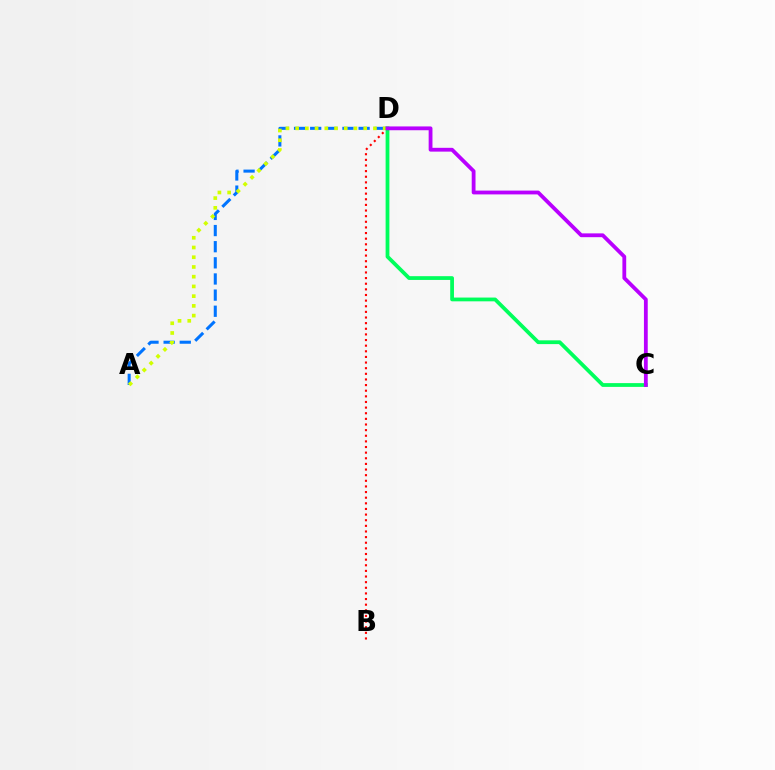{('A', 'D'): [{'color': '#0074ff', 'line_style': 'dashed', 'thickness': 2.19}, {'color': '#d1ff00', 'line_style': 'dotted', 'thickness': 2.64}], ('B', 'D'): [{'color': '#ff0000', 'line_style': 'dotted', 'thickness': 1.53}], ('C', 'D'): [{'color': '#00ff5c', 'line_style': 'solid', 'thickness': 2.71}, {'color': '#b900ff', 'line_style': 'solid', 'thickness': 2.74}]}